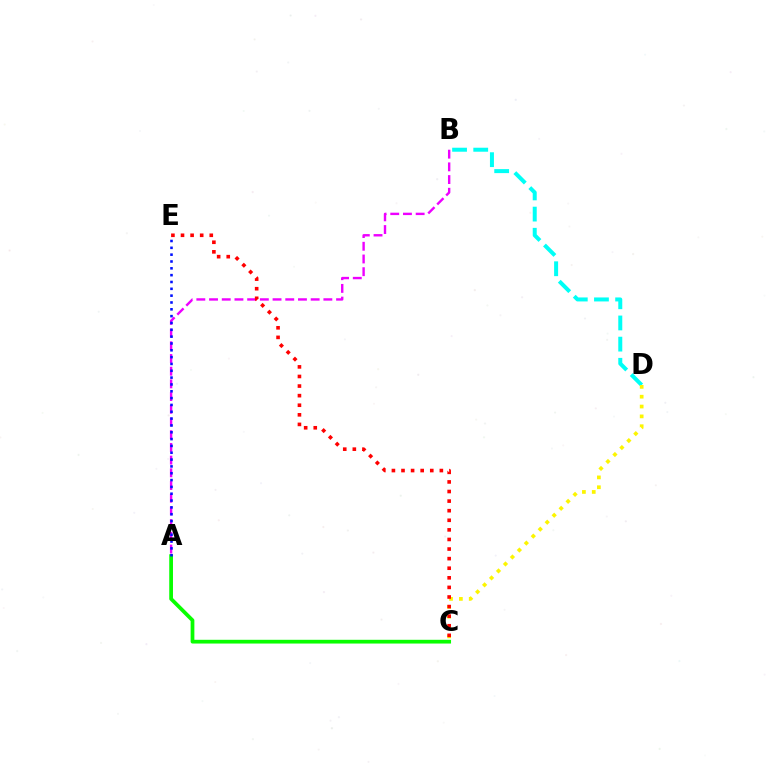{('A', 'C'): [{'color': '#08ff00', 'line_style': 'solid', 'thickness': 2.69}], ('B', 'D'): [{'color': '#00fff6', 'line_style': 'dashed', 'thickness': 2.88}], ('A', 'B'): [{'color': '#ee00ff', 'line_style': 'dashed', 'thickness': 1.73}], ('A', 'E'): [{'color': '#0010ff', 'line_style': 'dotted', 'thickness': 1.86}], ('C', 'D'): [{'color': '#fcf500', 'line_style': 'dotted', 'thickness': 2.67}], ('C', 'E'): [{'color': '#ff0000', 'line_style': 'dotted', 'thickness': 2.61}]}